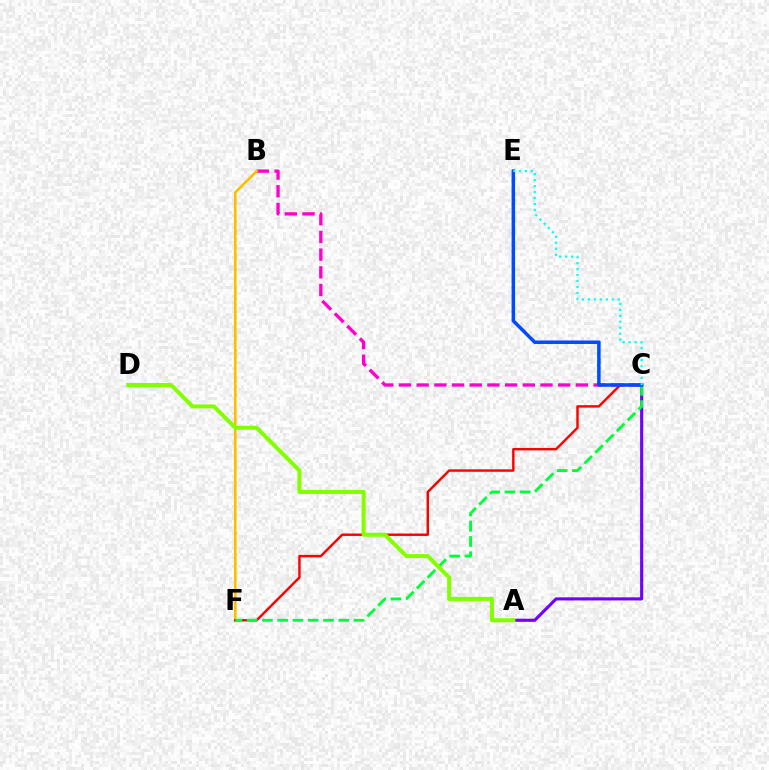{('B', 'C'): [{'color': '#ff00cf', 'line_style': 'dashed', 'thickness': 2.4}], ('B', 'F'): [{'color': '#ffbd00', 'line_style': 'solid', 'thickness': 1.9}], ('C', 'F'): [{'color': '#ff0000', 'line_style': 'solid', 'thickness': 1.75}, {'color': '#00ff39', 'line_style': 'dashed', 'thickness': 2.07}], ('A', 'C'): [{'color': '#7200ff', 'line_style': 'solid', 'thickness': 2.24}], ('A', 'D'): [{'color': '#84ff00', 'line_style': 'solid', 'thickness': 2.91}], ('C', 'E'): [{'color': '#004bff', 'line_style': 'solid', 'thickness': 2.51}, {'color': '#00fff6', 'line_style': 'dotted', 'thickness': 1.62}]}